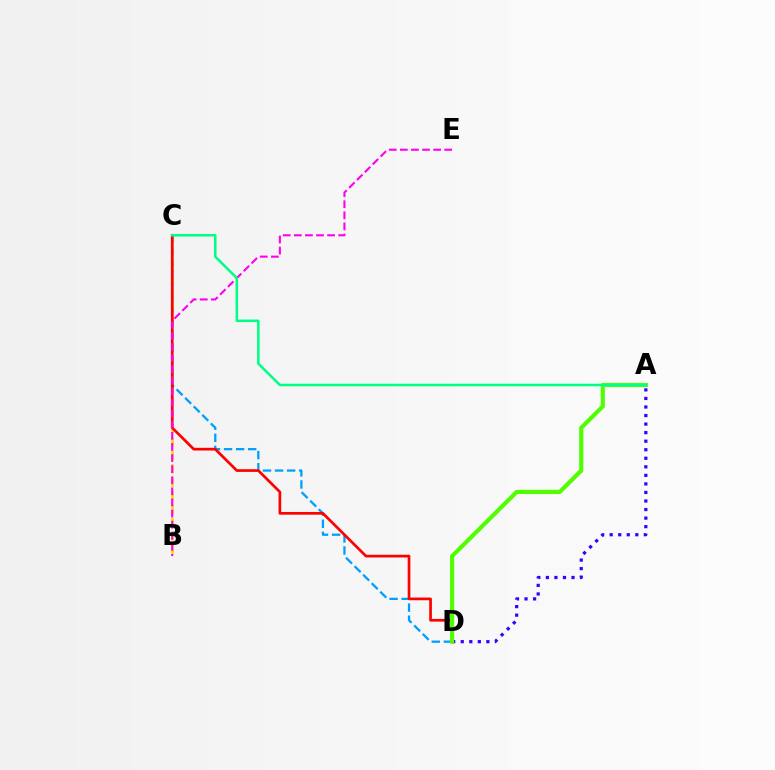{('B', 'C'): [{'color': '#ffd500', 'line_style': 'dashed', 'thickness': 1.83}], ('C', 'D'): [{'color': '#009eff', 'line_style': 'dashed', 'thickness': 1.64}, {'color': '#ff0000', 'line_style': 'solid', 'thickness': 1.94}], ('A', 'D'): [{'color': '#3700ff', 'line_style': 'dotted', 'thickness': 2.32}, {'color': '#4fff00', 'line_style': 'solid', 'thickness': 3.0}], ('B', 'E'): [{'color': '#ff00ed', 'line_style': 'dashed', 'thickness': 1.51}], ('A', 'C'): [{'color': '#00ff86', 'line_style': 'solid', 'thickness': 1.83}]}